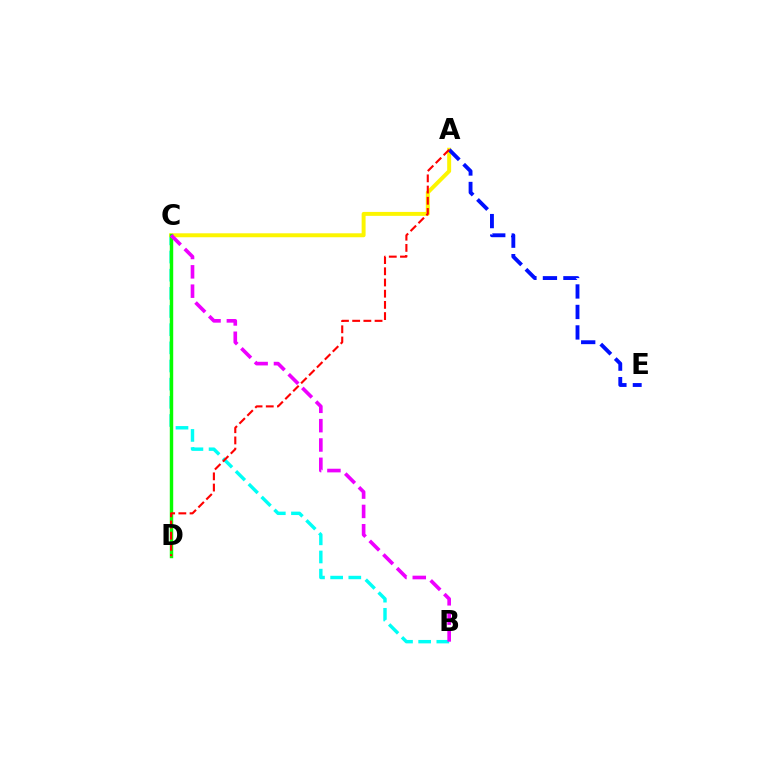{('B', 'C'): [{'color': '#00fff6', 'line_style': 'dashed', 'thickness': 2.47}, {'color': '#ee00ff', 'line_style': 'dashed', 'thickness': 2.63}], ('A', 'C'): [{'color': '#fcf500', 'line_style': 'solid', 'thickness': 2.84}], ('C', 'D'): [{'color': '#08ff00', 'line_style': 'solid', 'thickness': 2.47}], ('A', 'E'): [{'color': '#0010ff', 'line_style': 'dashed', 'thickness': 2.78}], ('A', 'D'): [{'color': '#ff0000', 'line_style': 'dashed', 'thickness': 1.52}]}